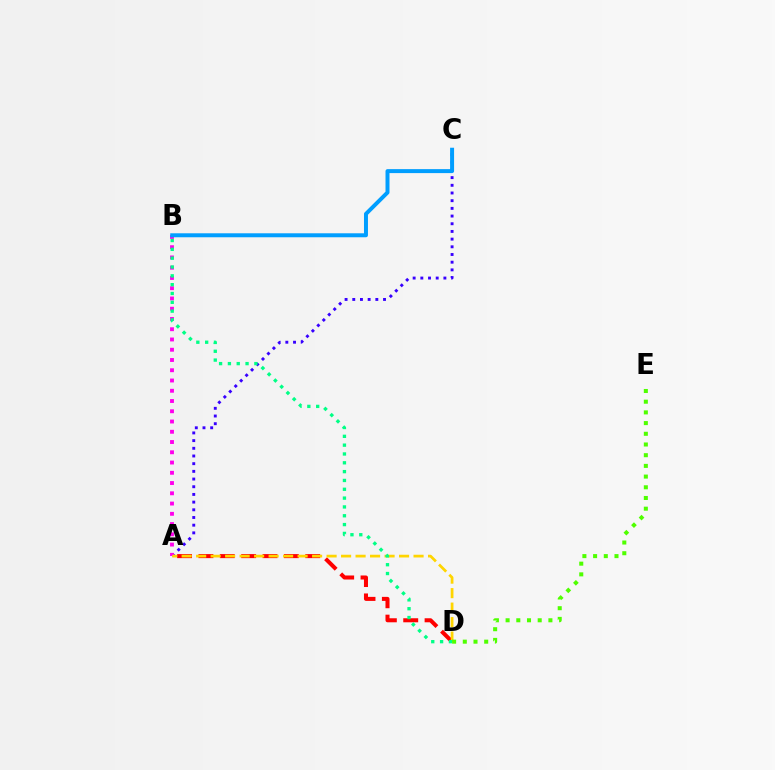{('A', 'D'): [{'color': '#ff0000', 'line_style': 'dashed', 'thickness': 2.9}, {'color': '#ffd500', 'line_style': 'dashed', 'thickness': 1.97}], ('A', 'C'): [{'color': '#3700ff', 'line_style': 'dotted', 'thickness': 2.09}], ('A', 'B'): [{'color': '#ff00ed', 'line_style': 'dotted', 'thickness': 2.79}], ('B', 'C'): [{'color': '#009eff', 'line_style': 'solid', 'thickness': 2.86}], ('B', 'D'): [{'color': '#00ff86', 'line_style': 'dotted', 'thickness': 2.4}], ('D', 'E'): [{'color': '#4fff00', 'line_style': 'dotted', 'thickness': 2.91}]}